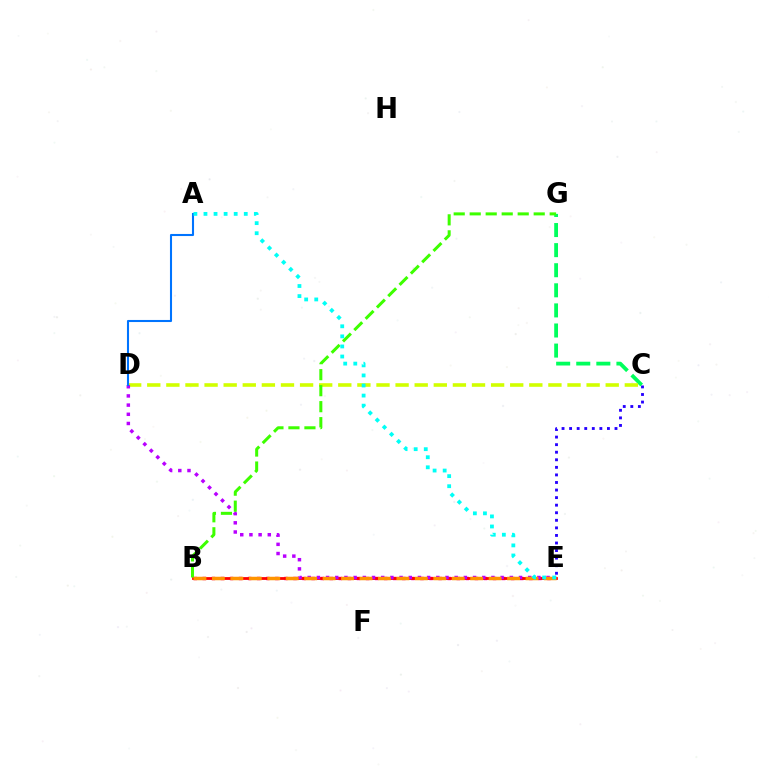{('B', 'E'): [{'color': '#ff00ac', 'line_style': 'dotted', 'thickness': 2.46}, {'color': '#ff0000', 'line_style': 'solid', 'thickness': 2.01}, {'color': '#ff9400', 'line_style': 'dashed', 'thickness': 2.51}], ('C', 'G'): [{'color': '#00ff5c', 'line_style': 'dashed', 'thickness': 2.73}], ('C', 'D'): [{'color': '#d1ff00', 'line_style': 'dashed', 'thickness': 2.6}], ('D', 'E'): [{'color': '#b900ff', 'line_style': 'dotted', 'thickness': 2.5}], ('B', 'G'): [{'color': '#3dff00', 'line_style': 'dashed', 'thickness': 2.17}], ('C', 'E'): [{'color': '#2500ff', 'line_style': 'dotted', 'thickness': 2.06}], ('A', 'D'): [{'color': '#0074ff', 'line_style': 'solid', 'thickness': 1.5}], ('A', 'E'): [{'color': '#00fff6', 'line_style': 'dotted', 'thickness': 2.74}]}